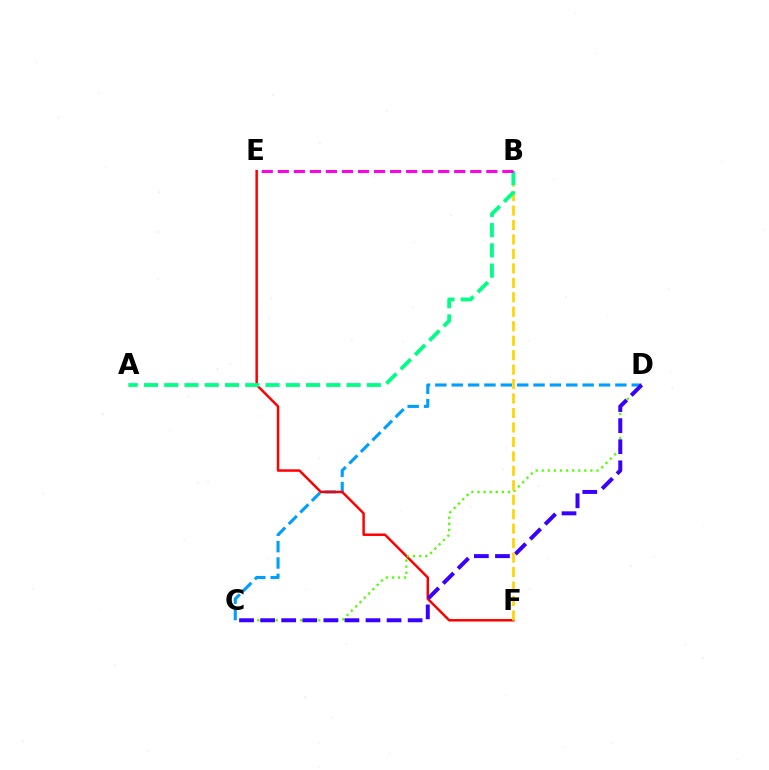{('C', 'D'): [{'color': '#009eff', 'line_style': 'dashed', 'thickness': 2.22}, {'color': '#4fff00', 'line_style': 'dotted', 'thickness': 1.65}, {'color': '#3700ff', 'line_style': 'dashed', 'thickness': 2.86}], ('E', 'F'): [{'color': '#ff0000', 'line_style': 'solid', 'thickness': 1.78}], ('B', 'F'): [{'color': '#ffd500', 'line_style': 'dashed', 'thickness': 1.96}], ('A', 'B'): [{'color': '#00ff86', 'line_style': 'dashed', 'thickness': 2.75}], ('B', 'E'): [{'color': '#ff00ed', 'line_style': 'dashed', 'thickness': 2.18}]}